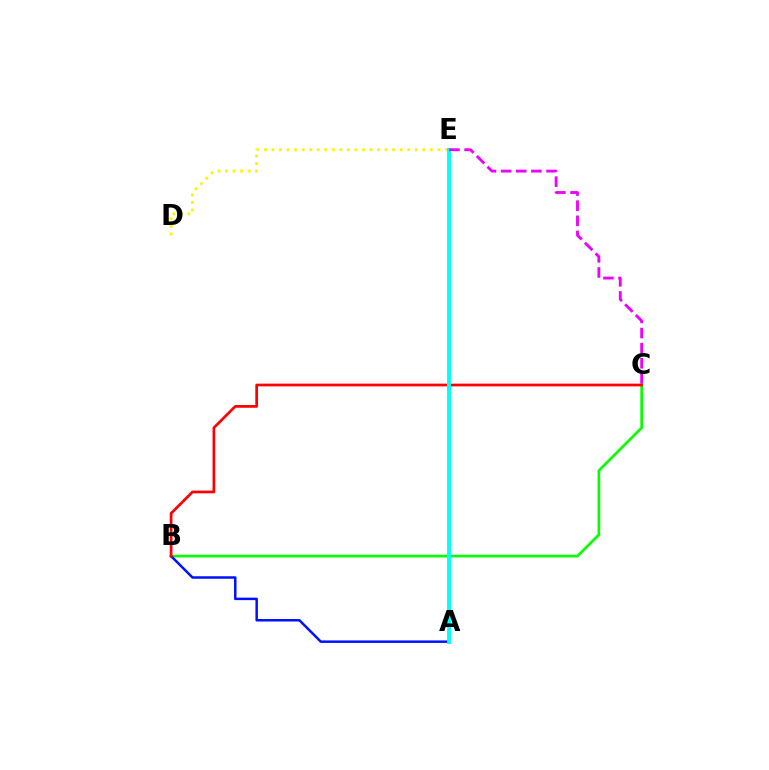{('B', 'C'): [{'color': '#08ff00', 'line_style': 'solid', 'thickness': 1.94}, {'color': '#ff0000', 'line_style': 'solid', 'thickness': 1.96}], ('A', 'B'): [{'color': '#0010ff', 'line_style': 'solid', 'thickness': 1.79}], ('D', 'E'): [{'color': '#fcf500', 'line_style': 'dotted', 'thickness': 2.05}], ('A', 'E'): [{'color': '#00fff6', 'line_style': 'solid', 'thickness': 2.8}], ('C', 'E'): [{'color': '#ee00ff', 'line_style': 'dashed', 'thickness': 2.06}]}